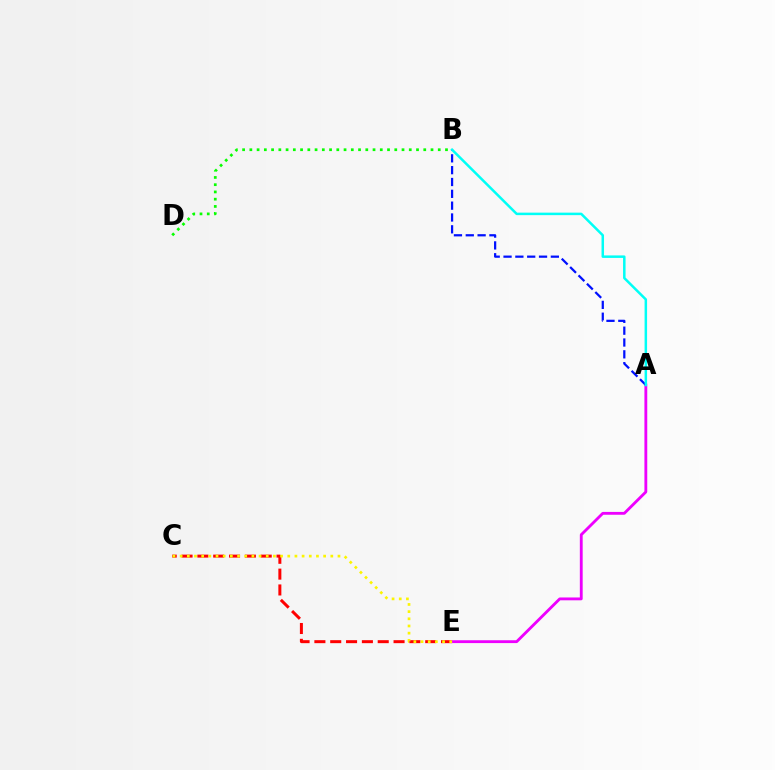{('C', 'E'): [{'color': '#ff0000', 'line_style': 'dashed', 'thickness': 2.15}, {'color': '#fcf500', 'line_style': 'dotted', 'thickness': 1.95}], ('B', 'D'): [{'color': '#08ff00', 'line_style': 'dotted', 'thickness': 1.97}], ('A', 'E'): [{'color': '#ee00ff', 'line_style': 'solid', 'thickness': 2.04}], ('A', 'B'): [{'color': '#0010ff', 'line_style': 'dashed', 'thickness': 1.61}, {'color': '#00fff6', 'line_style': 'solid', 'thickness': 1.8}]}